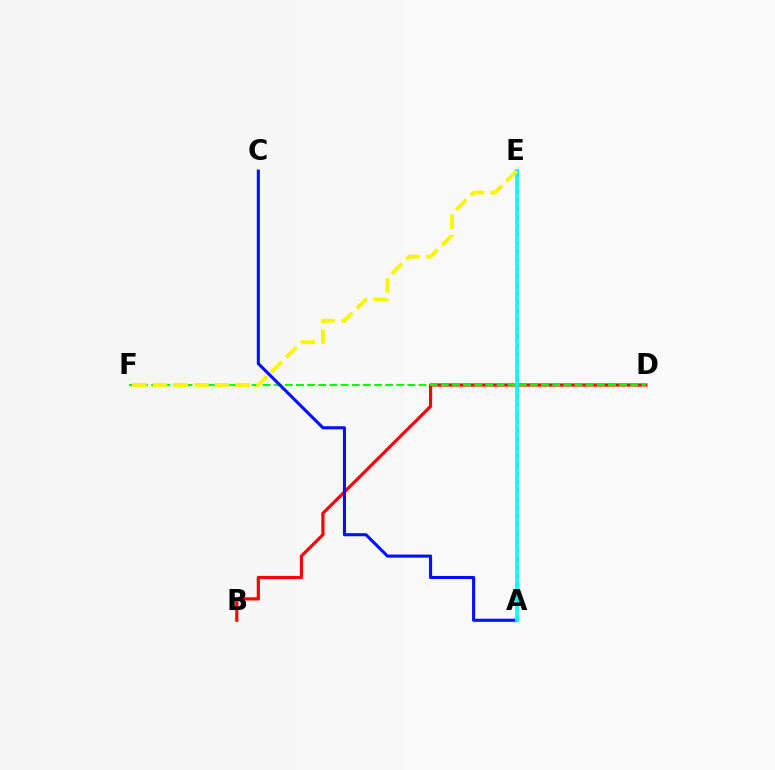{('B', 'D'): [{'color': '#ff0000', 'line_style': 'solid', 'thickness': 2.29}], ('D', 'F'): [{'color': '#08ff00', 'line_style': 'dashed', 'thickness': 1.51}], ('A', 'E'): [{'color': '#ee00ff', 'line_style': 'dotted', 'thickness': 2.32}, {'color': '#00fff6', 'line_style': 'solid', 'thickness': 2.65}], ('A', 'C'): [{'color': '#0010ff', 'line_style': 'solid', 'thickness': 2.22}], ('E', 'F'): [{'color': '#fcf500', 'line_style': 'dashed', 'thickness': 2.81}]}